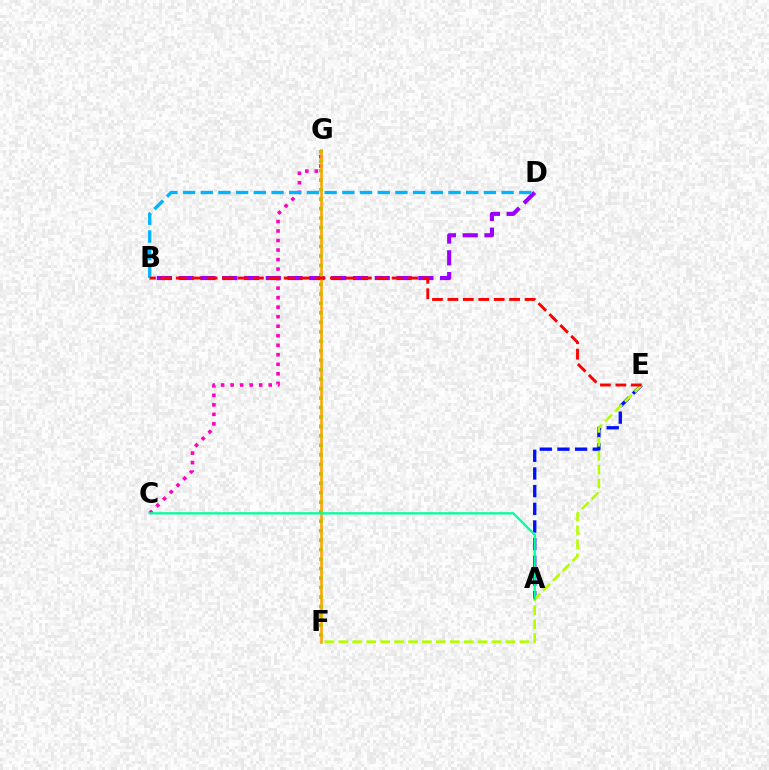{('C', 'G'): [{'color': '#ff00bd', 'line_style': 'dotted', 'thickness': 2.59}], ('A', 'E'): [{'color': '#0010ff', 'line_style': 'dashed', 'thickness': 2.4}], ('F', 'G'): [{'color': '#08ff00', 'line_style': 'dotted', 'thickness': 2.57}, {'color': '#ffa500', 'line_style': 'solid', 'thickness': 1.86}], ('B', 'D'): [{'color': '#9b00ff', 'line_style': 'dashed', 'thickness': 2.96}, {'color': '#00b5ff', 'line_style': 'dashed', 'thickness': 2.4}], ('E', 'F'): [{'color': '#b3ff00', 'line_style': 'dashed', 'thickness': 1.89}], ('B', 'E'): [{'color': '#ff0000', 'line_style': 'dashed', 'thickness': 2.1}], ('A', 'C'): [{'color': '#00ff9d', 'line_style': 'solid', 'thickness': 1.65}]}